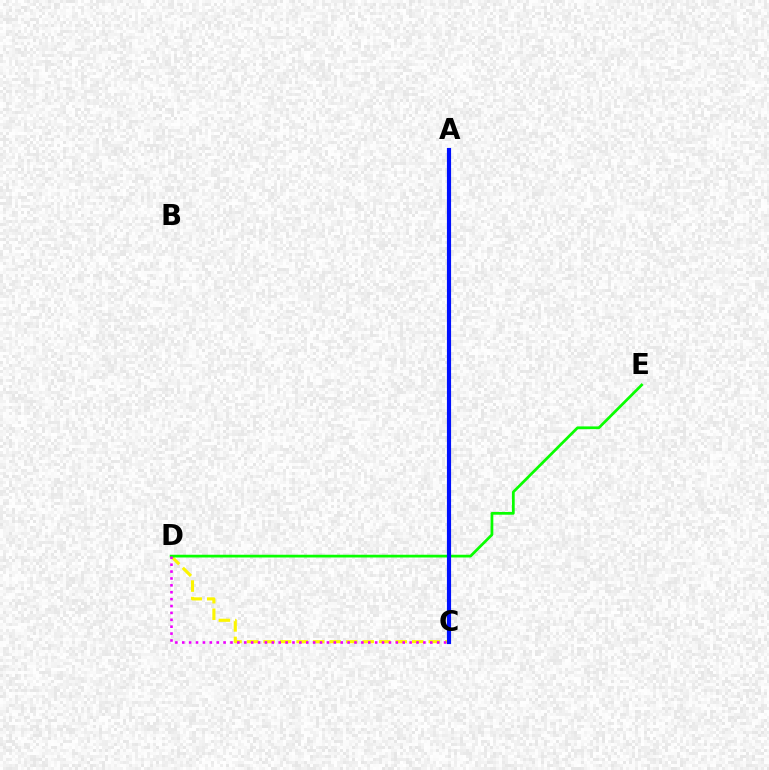{('C', 'D'): [{'color': '#fcf500', 'line_style': 'dashed', 'thickness': 2.24}, {'color': '#ee00ff', 'line_style': 'dotted', 'thickness': 1.87}], ('A', 'C'): [{'color': '#ff0000', 'line_style': 'dotted', 'thickness': 1.53}, {'color': '#00fff6', 'line_style': 'dotted', 'thickness': 1.65}, {'color': '#0010ff', 'line_style': 'solid', 'thickness': 2.99}], ('D', 'E'): [{'color': '#08ff00', 'line_style': 'solid', 'thickness': 1.97}]}